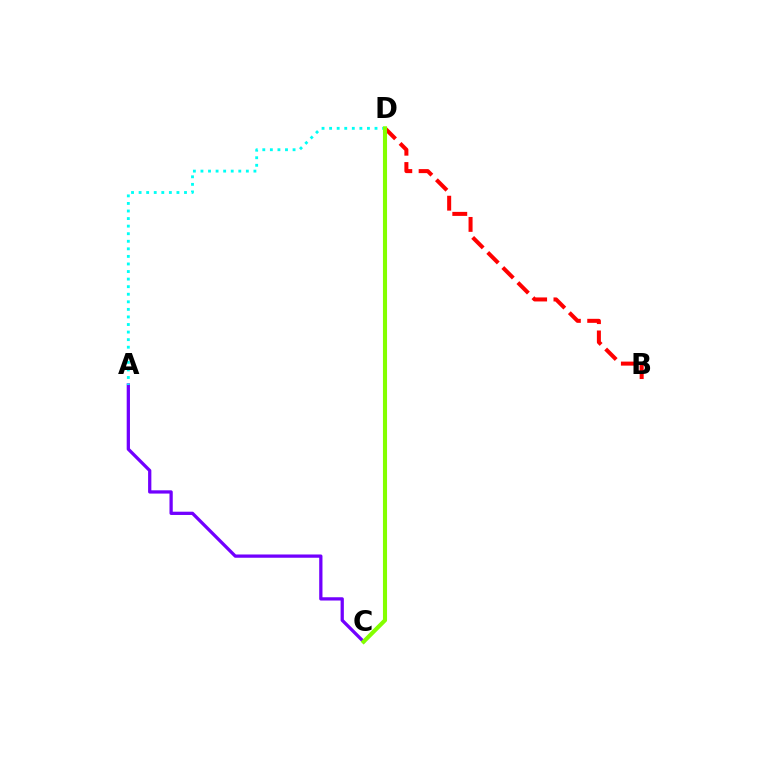{('A', 'C'): [{'color': '#7200ff', 'line_style': 'solid', 'thickness': 2.35}], ('B', 'D'): [{'color': '#ff0000', 'line_style': 'dashed', 'thickness': 2.89}], ('A', 'D'): [{'color': '#00fff6', 'line_style': 'dotted', 'thickness': 2.06}], ('C', 'D'): [{'color': '#84ff00', 'line_style': 'solid', 'thickness': 2.95}]}